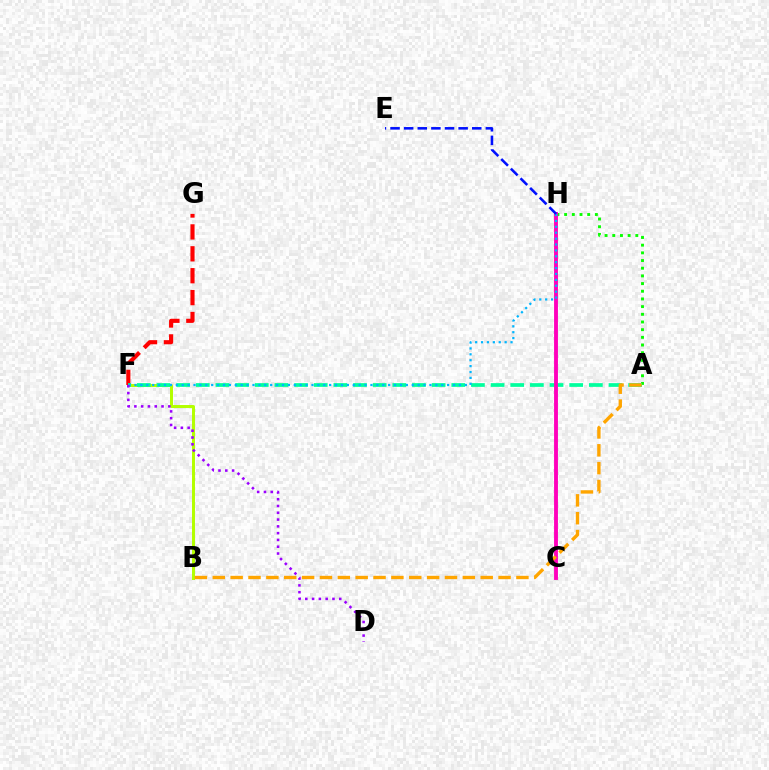{('B', 'F'): [{'color': '#b3ff00', 'line_style': 'solid', 'thickness': 2.14}], ('A', 'H'): [{'color': '#08ff00', 'line_style': 'dotted', 'thickness': 2.09}], ('F', 'G'): [{'color': '#ff0000', 'line_style': 'dashed', 'thickness': 2.97}], ('A', 'F'): [{'color': '#00ff9d', 'line_style': 'dashed', 'thickness': 2.67}], ('C', 'H'): [{'color': '#ff00bd', 'line_style': 'solid', 'thickness': 2.78}], ('F', 'H'): [{'color': '#00b5ff', 'line_style': 'dotted', 'thickness': 1.6}], ('D', 'F'): [{'color': '#9b00ff', 'line_style': 'dotted', 'thickness': 1.84}], ('A', 'B'): [{'color': '#ffa500', 'line_style': 'dashed', 'thickness': 2.43}], ('E', 'H'): [{'color': '#0010ff', 'line_style': 'dashed', 'thickness': 1.85}]}